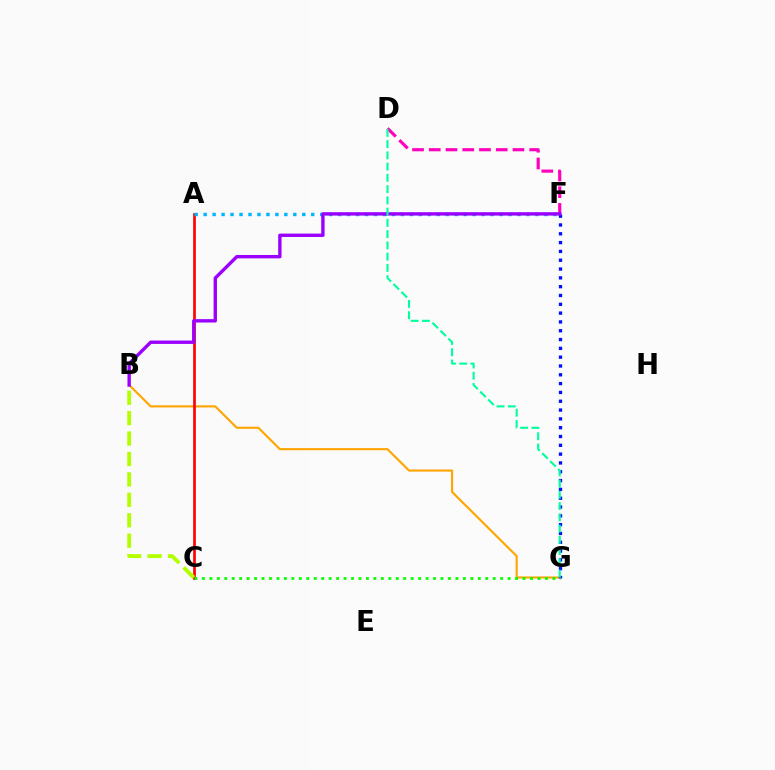{('B', 'G'): [{'color': '#ffa500', 'line_style': 'solid', 'thickness': 1.53}], ('A', 'C'): [{'color': '#ff0000', 'line_style': 'solid', 'thickness': 1.93}], ('F', 'G'): [{'color': '#0010ff', 'line_style': 'dotted', 'thickness': 2.39}], ('A', 'F'): [{'color': '#00b5ff', 'line_style': 'dotted', 'thickness': 2.44}], ('D', 'F'): [{'color': '#ff00bd', 'line_style': 'dashed', 'thickness': 2.27}], ('B', 'F'): [{'color': '#9b00ff', 'line_style': 'solid', 'thickness': 2.43}], ('C', 'G'): [{'color': '#08ff00', 'line_style': 'dotted', 'thickness': 2.03}], ('D', 'G'): [{'color': '#00ff9d', 'line_style': 'dashed', 'thickness': 1.53}], ('B', 'C'): [{'color': '#b3ff00', 'line_style': 'dashed', 'thickness': 2.77}]}